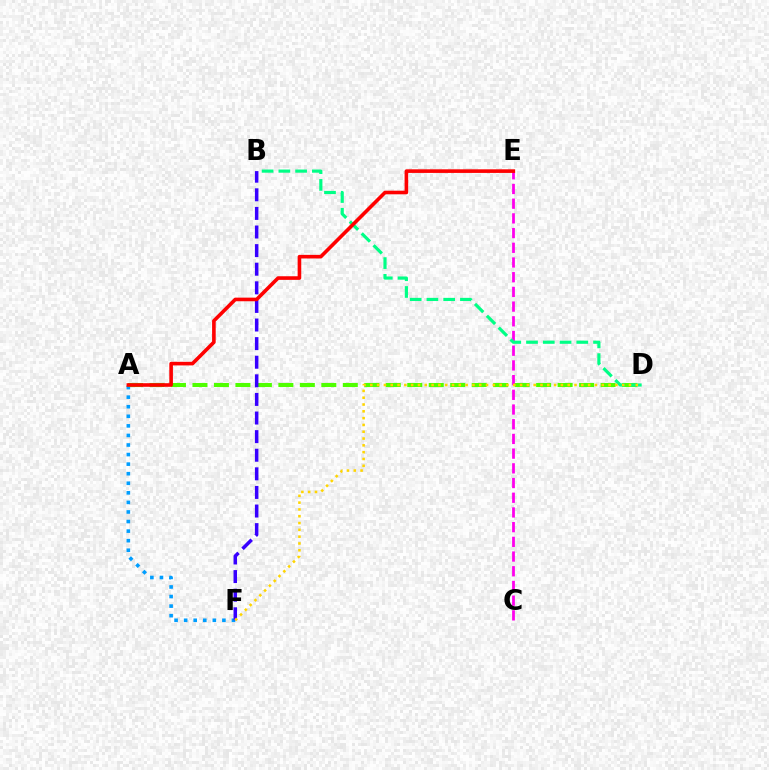{('A', 'F'): [{'color': '#009eff', 'line_style': 'dotted', 'thickness': 2.6}], ('C', 'E'): [{'color': '#ff00ed', 'line_style': 'dashed', 'thickness': 2.0}], ('A', 'D'): [{'color': '#4fff00', 'line_style': 'dashed', 'thickness': 2.92}], ('B', 'D'): [{'color': '#00ff86', 'line_style': 'dashed', 'thickness': 2.28}], ('B', 'F'): [{'color': '#3700ff', 'line_style': 'dashed', 'thickness': 2.53}], ('D', 'F'): [{'color': '#ffd500', 'line_style': 'dotted', 'thickness': 1.85}], ('A', 'E'): [{'color': '#ff0000', 'line_style': 'solid', 'thickness': 2.6}]}